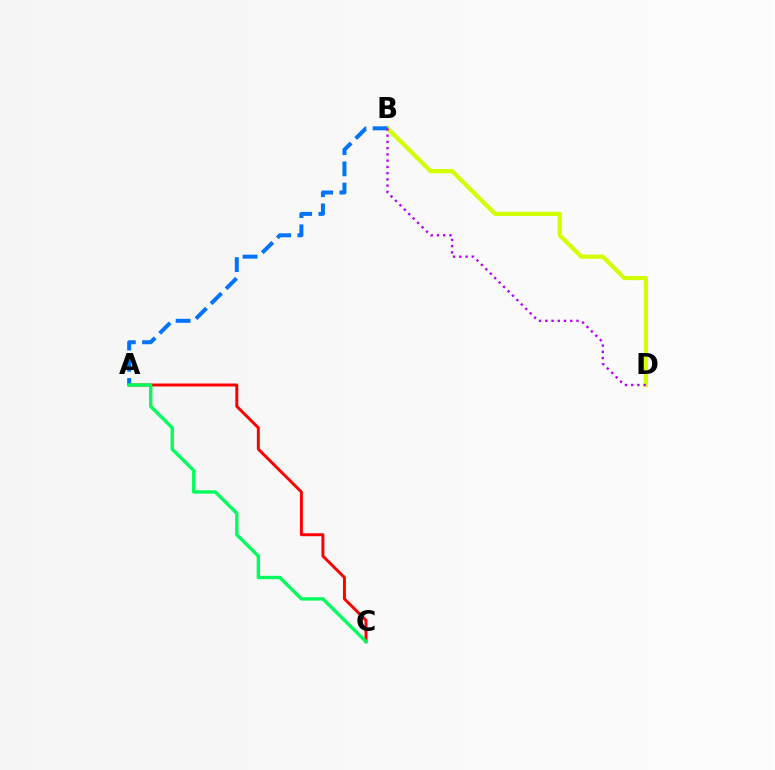{('B', 'D'): [{'color': '#d1ff00', 'line_style': 'solid', 'thickness': 2.99}, {'color': '#b900ff', 'line_style': 'dotted', 'thickness': 1.7}], ('A', 'C'): [{'color': '#ff0000', 'line_style': 'solid', 'thickness': 2.12}, {'color': '#00ff5c', 'line_style': 'solid', 'thickness': 2.42}], ('A', 'B'): [{'color': '#0074ff', 'line_style': 'dashed', 'thickness': 2.88}]}